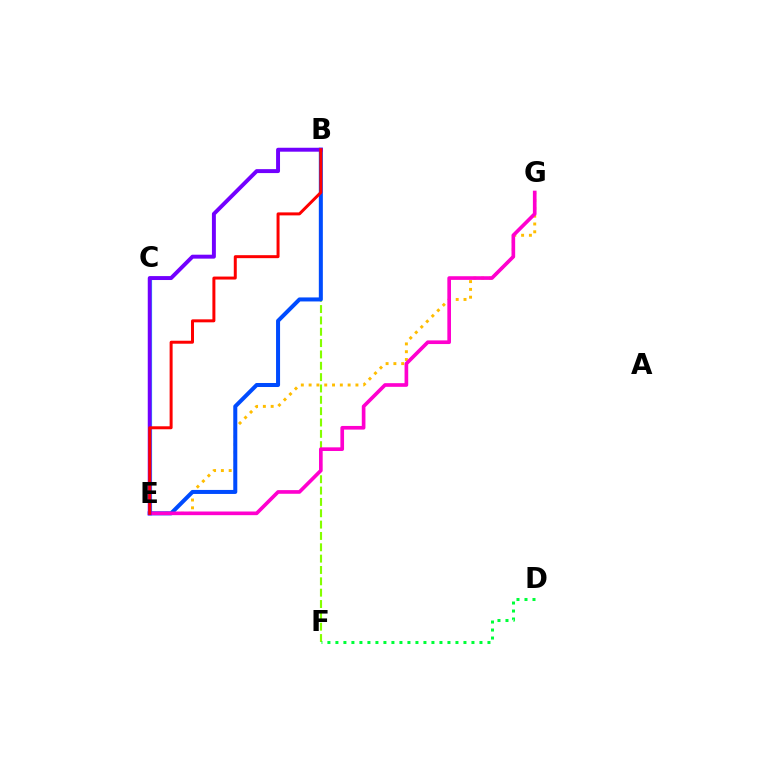{('C', 'E'): [{'color': '#00fff6', 'line_style': 'solid', 'thickness': 2.33}], ('E', 'G'): [{'color': '#ffbd00', 'line_style': 'dotted', 'thickness': 2.12}, {'color': '#ff00cf', 'line_style': 'solid', 'thickness': 2.63}], ('B', 'F'): [{'color': '#84ff00', 'line_style': 'dashed', 'thickness': 1.54}], ('B', 'E'): [{'color': '#004bff', 'line_style': 'solid', 'thickness': 2.89}, {'color': '#7200ff', 'line_style': 'solid', 'thickness': 2.84}, {'color': '#ff0000', 'line_style': 'solid', 'thickness': 2.15}], ('D', 'F'): [{'color': '#00ff39', 'line_style': 'dotted', 'thickness': 2.17}]}